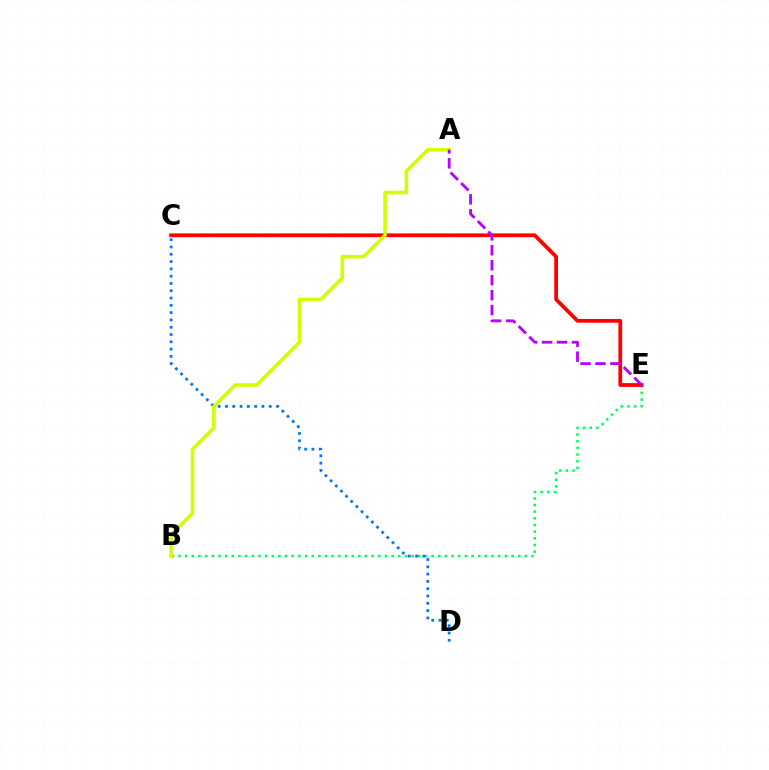{('B', 'E'): [{'color': '#00ff5c', 'line_style': 'dotted', 'thickness': 1.81}], ('C', 'E'): [{'color': '#ff0000', 'line_style': 'solid', 'thickness': 2.72}], ('C', 'D'): [{'color': '#0074ff', 'line_style': 'dotted', 'thickness': 1.98}], ('A', 'B'): [{'color': '#d1ff00', 'line_style': 'solid', 'thickness': 2.57}], ('A', 'E'): [{'color': '#b900ff', 'line_style': 'dashed', 'thickness': 2.03}]}